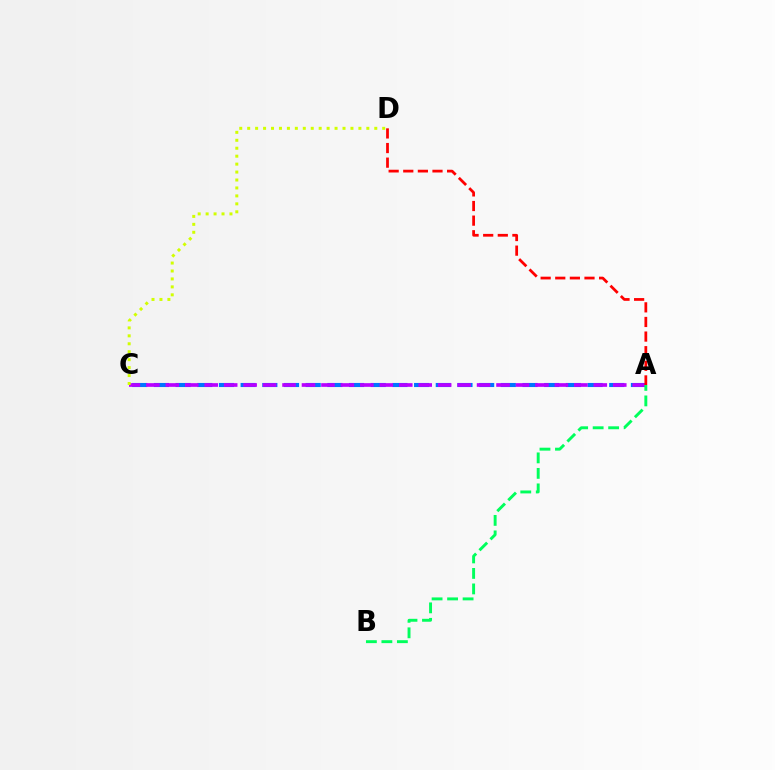{('A', 'C'): [{'color': '#0074ff', 'line_style': 'dashed', 'thickness': 2.95}, {'color': '#b900ff', 'line_style': 'dashed', 'thickness': 2.64}], ('A', 'B'): [{'color': '#00ff5c', 'line_style': 'dashed', 'thickness': 2.11}], ('A', 'D'): [{'color': '#ff0000', 'line_style': 'dashed', 'thickness': 1.99}], ('C', 'D'): [{'color': '#d1ff00', 'line_style': 'dotted', 'thickness': 2.16}]}